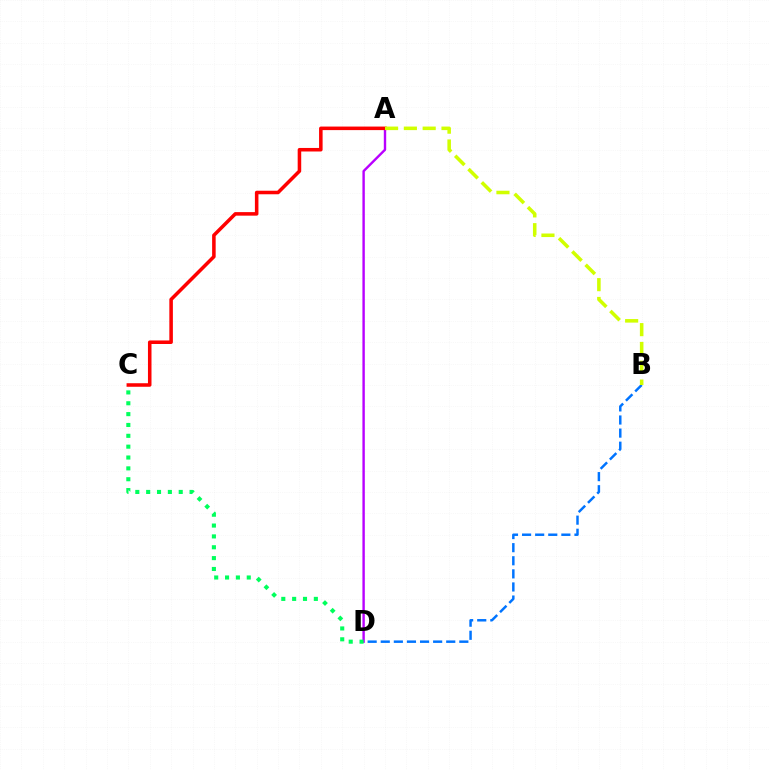{('A', 'D'): [{'color': '#b900ff', 'line_style': 'solid', 'thickness': 1.73}], ('C', 'D'): [{'color': '#00ff5c', 'line_style': 'dotted', 'thickness': 2.95}], ('B', 'D'): [{'color': '#0074ff', 'line_style': 'dashed', 'thickness': 1.78}], ('A', 'C'): [{'color': '#ff0000', 'line_style': 'solid', 'thickness': 2.55}], ('A', 'B'): [{'color': '#d1ff00', 'line_style': 'dashed', 'thickness': 2.56}]}